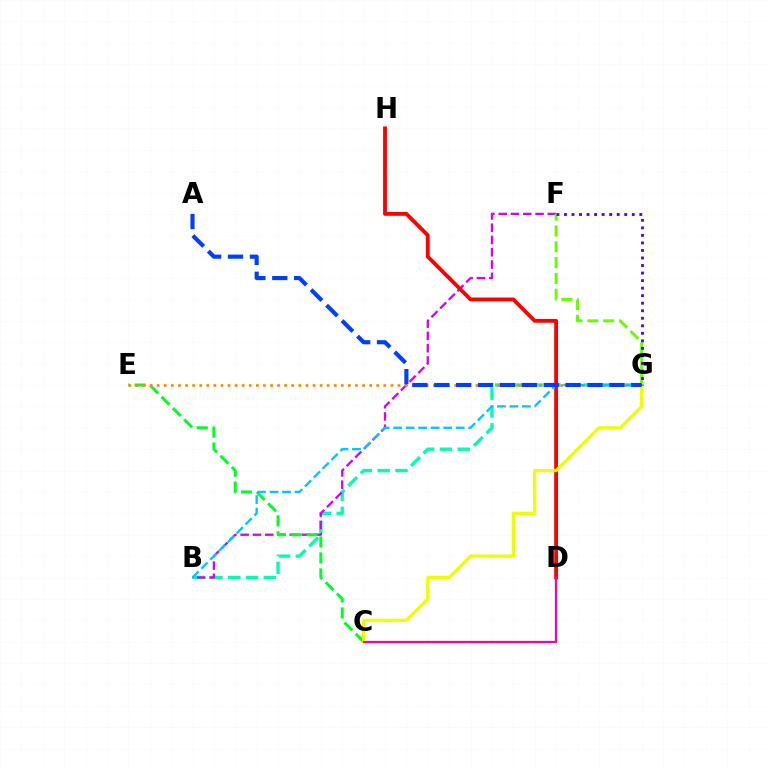{('B', 'G'): [{'color': '#00ffaf', 'line_style': 'dashed', 'thickness': 2.42}, {'color': '#00c7ff', 'line_style': 'dashed', 'thickness': 1.7}], ('B', 'F'): [{'color': '#d600ff', 'line_style': 'dashed', 'thickness': 1.67}], ('C', 'E'): [{'color': '#00ff27', 'line_style': 'dashed', 'thickness': 2.17}], ('E', 'G'): [{'color': '#ff8800', 'line_style': 'dotted', 'thickness': 1.92}], ('F', 'G'): [{'color': '#66ff00', 'line_style': 'dashed', 'thickness': 2.15}, {'color': '#4f00ff', 'line_style': 'dotted', 'thickness': 2.05}], ('D', 'H'): [{'color': '#ff0000', 'line_style': 'solid', 'thickness': 2.76}], ('C', 'G'): [{'color': '#eeff00', 'line_style': 'solid', 'thickness': 2.33}], ('C', 'D'): [{'color': '#ff00a0', 'line_style': 'solid', 'thickness': 1.64}], ('A', 'G'): [{'color': '#003fff', 'line_style': 'dashed', 'thickness': 2.97}]}